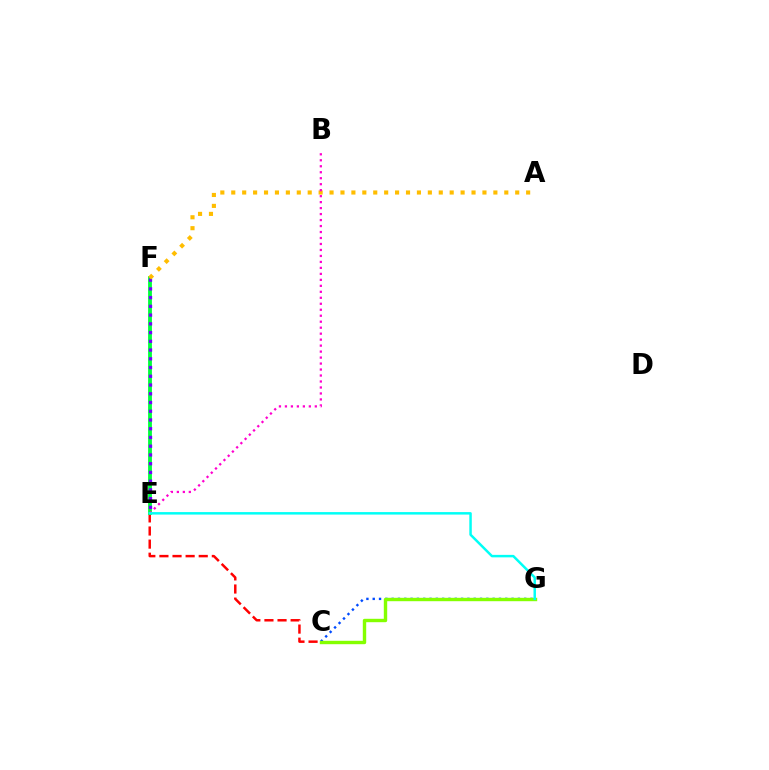{('C', 'G'): [{'color': '#004bff', 'line_style': 'dotted', 'thickness': 1.71}, {'color': '#84ff00', 'line_style': 'solid', 'thickness': 2.45}], ('C', 'E'): [{'color': '#ff0000', 'line_style': 'dashed', 'thickness': 1.78}], ('E', 'F'): [{'color': '#00ff39', 'line_style': 'solid', 'thickness': 2.75}, {'color': '#7200ff', 'line_style': 'dotted', 'thickness': 2.37}], ('A', 'F'): [{'color': '#ffbd00', 'line_style': 'dotted', 'thickness': 2.97}], ('B', 'E'): [{'color': '#ff00cf', 'line_style': 'dotted', 'thickness': 1.62}], ('E', 'G'): [{'color': '#00fff6', 'line_style': 'solid', 'thickness': 1.78}]}